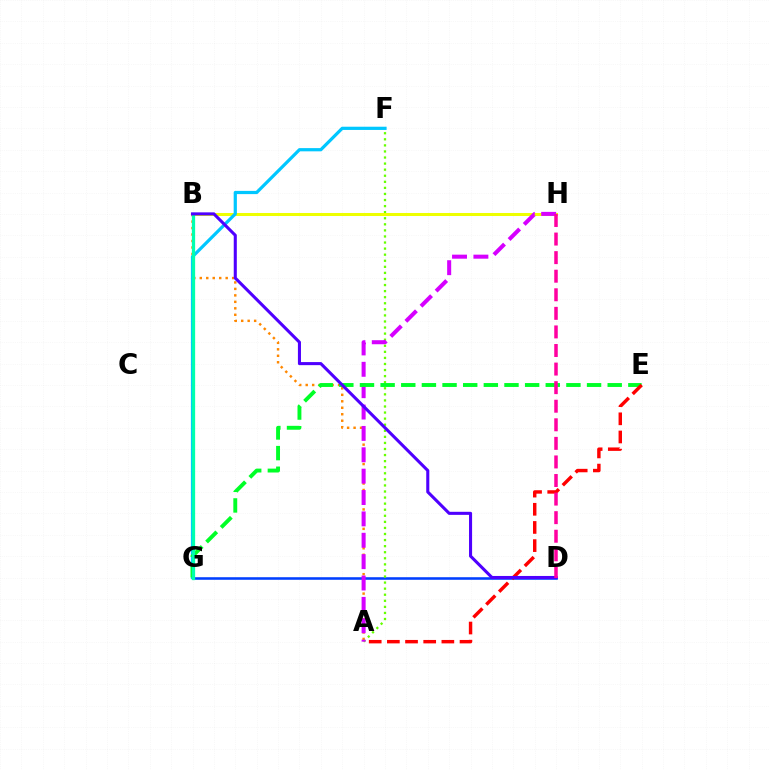{('A', 'B'): [{'color': '#ff8800', 'line_style': 'dotted', 'thickness': 1.76}], ('D', 'G'): [{'color': '#003fff', 'line_style': 'solid', 'thickness': 1.84}], ('A', 'F'): [{'color': '#66ff00', 'line_style': 'dotted', 'thickness': 1.65}], ('B', 'H'): [{'color': '#eeff00', 'line_style': 'solid', 'thickness': 2.17}], ('A', 'H'): [{'color': '#d600ff', 'line_style': 'dashed', 'thickness': 2.9}], ('F', 'G'): [{'color': '#00c7ff', 'line_style': 'solid', 'thickness': 2.32}], ('E', 'G'): [{'color': '#00ff27', 'line_style': 'dashed', 'thickness': 2.8}], ('A', 'E'): [{'color': '#ff0000', 'line_style': 'dashed', 'thickness': 2.47}], ('B', 'G'): [{'color': '#00ffaf', 'line_style': 'solid', 'thickness': 2.36}], ('B', 'D'): [{'color': '#4f00ff', 'line_style': 'solid', 'thickness': 2.21}], ('D', 'H'): [{'color': '#ff00a0', 'line_style': 'dashed', 'thickness': 2.52}]}